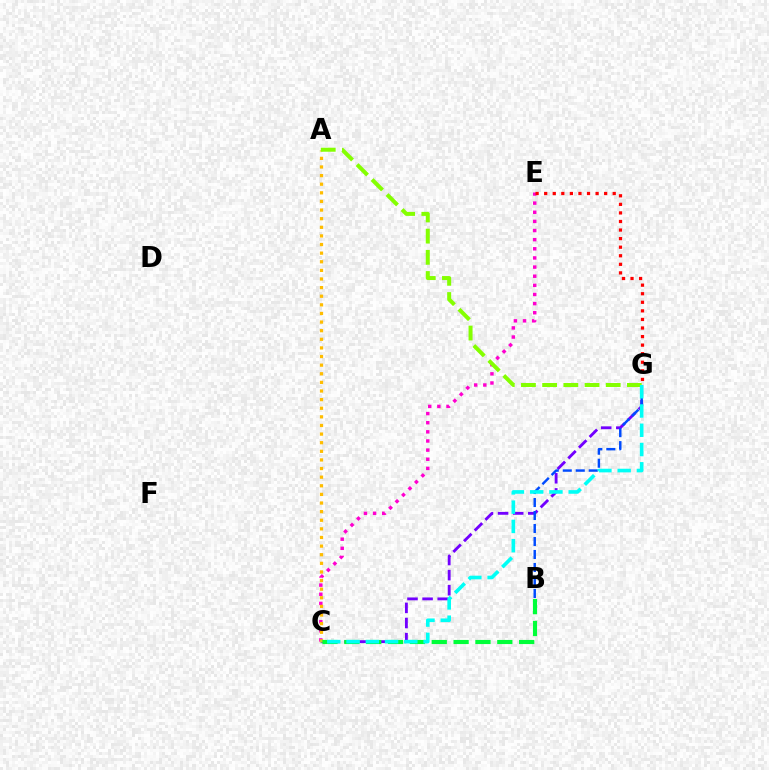{('C', 'E'): [{'color': '#ff00cf', 'line_style': 'dotted', 'thickness': 2.48}], ('C', 'G'): [{'color': '#7200ff', 'line_style': 'dashed', 'thickness': 2.05}, {'color': '#00fff6', 'line_style': 'dashed', 'thickness': 2.62}], ('A', 'C'): [{'color': '#ffbd00', 'line_style': 'dotted', 'thickness': 2.34}], ('B', 'C'): [{'color': '#00ff39', 'line_style': 'dashed', 'thickness': 2.97}], ('A', 'G'): [{'color': '#84ff00', 'line_style': 'dashed', 'thickness': 2.88}], ('B', 'G'): [{'color': '#004bff', 'line_style': 'dashed', 'thickness': 1.76}], ('E', 'G'): [{'color': '#ff0000', 'line_style': 'dotted', 'thickness': 2.33}]}